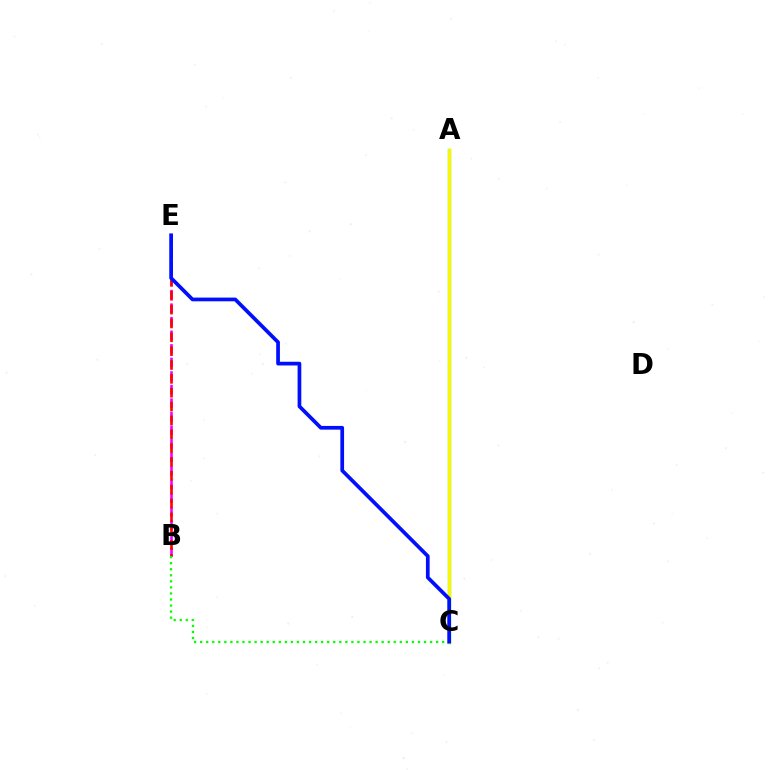{('A', 'C'): [{'color': '#00fff6', 'line_style': 'solid', 'thickness': 2.42}, {'color': '#fcf500', 'line_style': 'solid', 'thickness': 2.46}], ('B', 'E'): [{'color': '#ee00ff', 'line_style': 'dashed', 'thickness': 1.84}, {'color': '#ff0000', 'line_style': 'dashed', 'thickness': 1.88}], ('B', 'C'): [{'color': '#08ff00', 'line_style': 'dotted', 'thickness': 1.64}], ('C', 'E'): [{'color': '#0010ff', 'line_style': 'solid', 'thickness': 2.67}]}